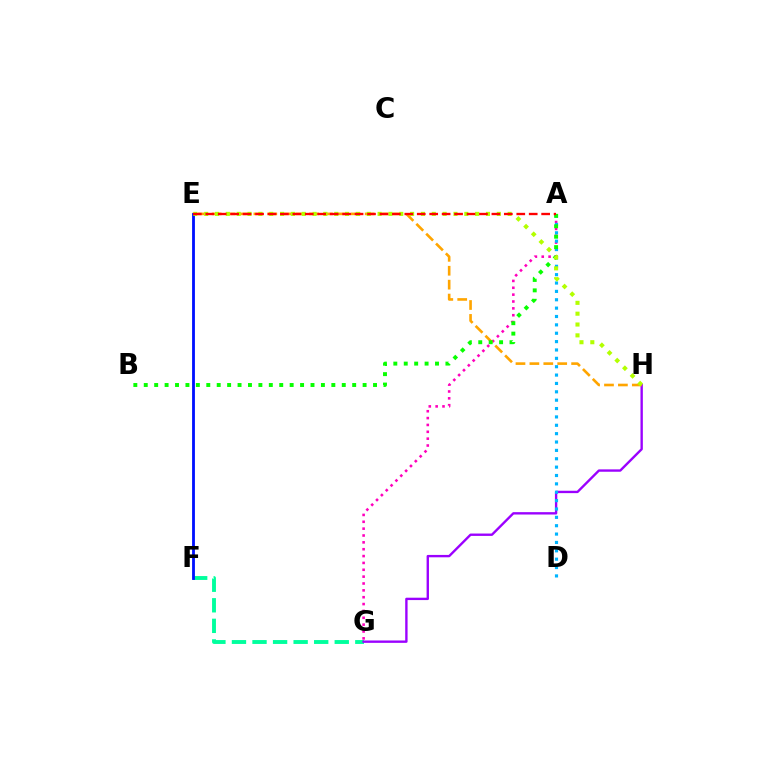{('A', 'G'): [{'color': '#ff00bd', 'line_style': 'dotted', 'thickness': 1.86}], ('F', 'G'): [{'color': '#00ff9d', 'line_style': 'dashed', 'thickness': 2.79}], ('G', 'H'): [{'color': '#9b00ff', 'line_style': 'solid', 'thickness': 1.71}], ('A', 'D'): [{'color': '#00b5ff', 'line_style': 'dotted', 'thickness': 2.27}], ('E', 'H'): [{'color': '#ffa500', 'line_style': 'dashed', 'thickness': 1.89}, {'color': '#b3ff00', 'line_style': 'dotted', 'thickness': 2.94}], ('E', 'F'): [{'color': '#0010ff', 'line_style': 'solid', 'thickness': 2.03}], ('A', 'B'): [{'color': '#08ff00', 'line_style': 'dotted', 'thickness': 2.83}], ('A', 'E'): [{'color': '#ff0000', 'line_style': 'dashed', 'thickness': 1.69}]}